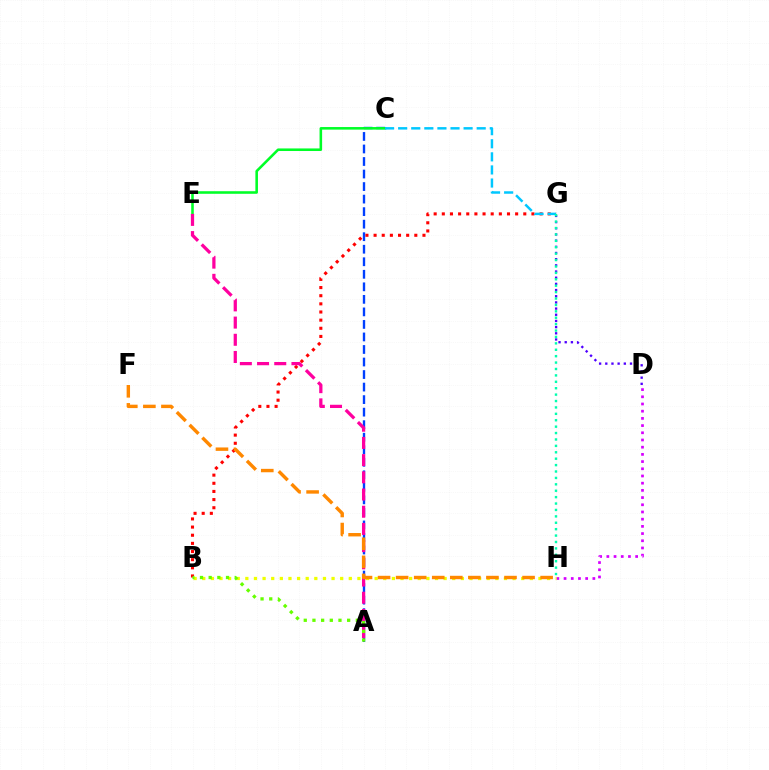{('A', 'C'): [{'color': '#003fff', 'line_style': 'dashed', 'thickness': 1.7}], ('C', 'E'): [{'color': '#00ff27', 'line_style': 'solid', 'thickness': 1.86}], ('B', 'G'): [{'color': '#ff0000', 'line_style': 'dotted', 'thickness': 2.21}], ('D', 'G'): [{'color': '#4f00ff', 'line_style': 'dotted', 'thickness': 1.68}], ('A', 'E'): [{'color': '#ff00a0', 'line_style': 'dashed', 'thickness': 2.34}], ('D', 'H'): [{'color': '#d600ff', 'line_style': 'dotted', 'thickness': 1.96}], ('B', 'H'): [{'color': '#eeff00', 'line_style': 'dotted', 'thickness': 2.34}], ('A', 'B'): [{'color': '#66ff00', 'line_style': 'dotted', 'thickness': 2.36}], ('F', 'H'): [{'color': '#ff8800', 'line_style': 'dashed', 'thickness': 2.45}], ('C', 'G'): [{'color': '#00c7ff', 'line_style': 'dashed', 'thickness': 1.78}], ('G', 'H'): [{'color': '#00ffaf', 'line_style': 'dotted', 'thickness': 1.74}]}